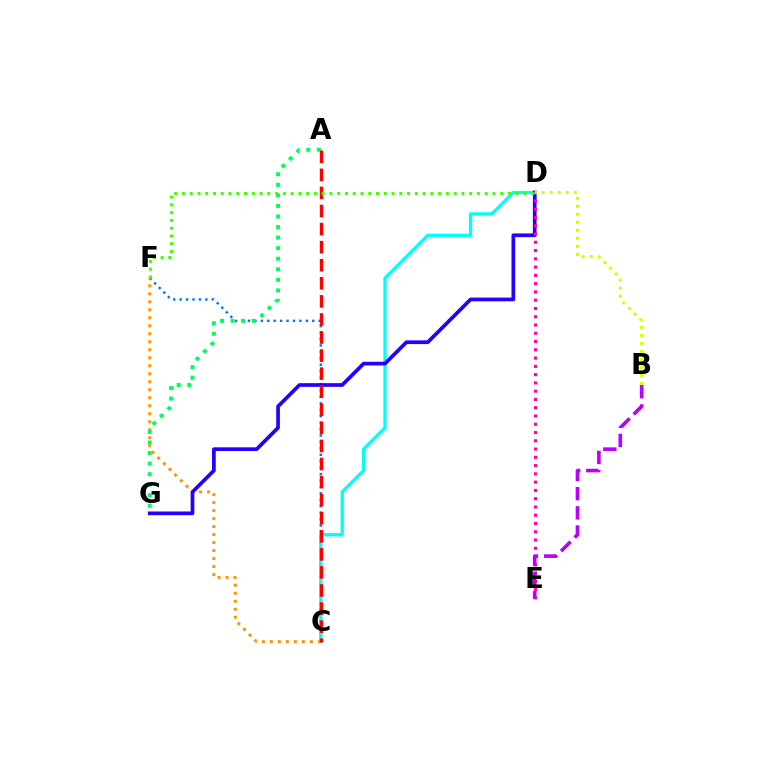{('C', 'F'): [{'color': '#0074ff', 'line_style': 'dotted', 'thickness': 1.75}, {'color': '#ff9400', 'line_style': 'dotted', 'thickness': 2.17}], ('A', 'G'): [{'color': '#00ff5c', 'line_style': 'dotted', 'thickness': 2.87}], ('C', 'D'): [{'color': '#00fff6', 'line_style': 'solid', 'thickness': 2.35}], ('D', 'G'): [{'color': '#2500ff', 'line_style': 'solid', 'thickness': 2.67}], ('A', 'C'): [{'color': '#ff0000', 'line_style': 'dashed', 'thickness': 2.45}], ('D', 'E'): [{'color': '#ff00ac', 'line_style': 'dotted', 'thickness': 2.25}], ('B', 'E'): [{'color': '#b900ff', 'line_style': 'dashed', 'thickness': 2.61}], ('B', 'D'): [{'color': '#d1ff00', 'line_style': 'dotted', 'thickness': 2.18}], ('D', 'F'): [{'color': '#3dff00', 'line_style': 'dotted', 'thickness': 2.11}]}